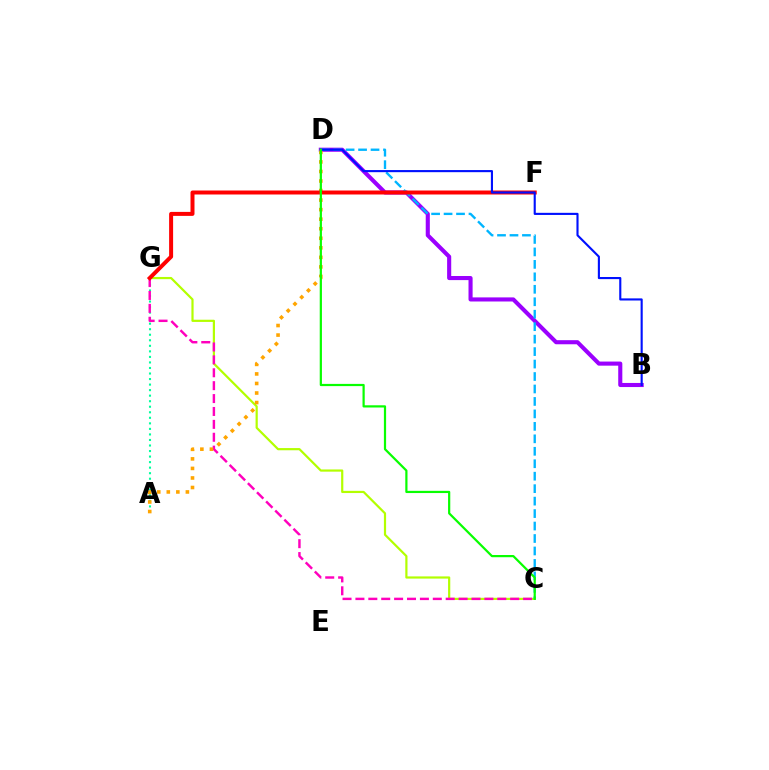{('C', 'G'): [{'color': '#b3ff00', 'line_style': 'solid', 'thickness': 1.58}, {'color': '#ff00bd', 'line_style': 'dashed', 'thickness': 1.75}], ('B', 'D'): [{'color': '#9b00ff', 'line_style': 'solid', 'thickness': 2.95}, {'color': '#0010ff', 'line_style': 'solid', 'thickness': 1.53}], ('A', 'G'): [{'color': '#00ff9d', 'line_style': 'dotted', 'thickness': 1.5}], ('A', 'D'): [{'color': '#ffa500', 'line_style': 'dotted', 'thickness': 2.59}], ('C', 'D'): [{'color': '#00b5ff', 'line_style': 'dashed', 'thickness': 1.69}, {'color': '#08ff00', 'line_style': 'solid', 'thickness': 1.59}], ('F', 'G'): [{'color': '#ff0000', 'line_style': 'solid', 'thickness': 2.87}]}